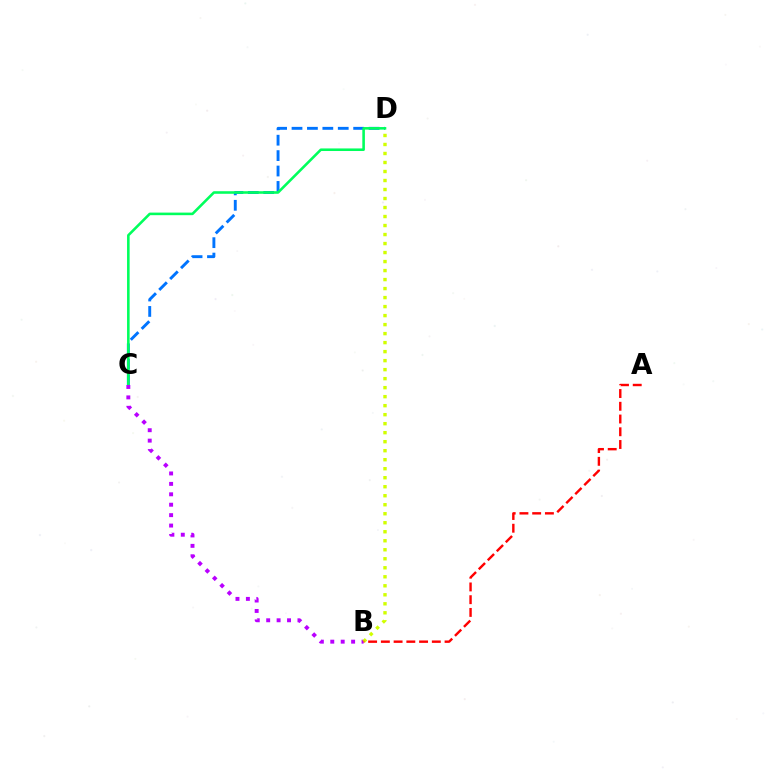{('C', 'D'): [{'color': '#0074ff', 'line_style': 'dashed', 'thickness': 2.09}, {'color': '#00ff5c', 'line_style': 'solid', 'thickness': 1.86}], ('B', 'C'): [{'color': '#b900ff', 'line_style': 'dotted', 'thickness': 2.83}], ('B', 'D'): [{'color': '#d1ff00', 'line_style': 'dotted', 'thickness': 2.45}], ('A', 'B'): [{'color': '#ff0000', 'line_style': 'dashed', 'thickness': 1.73}]}